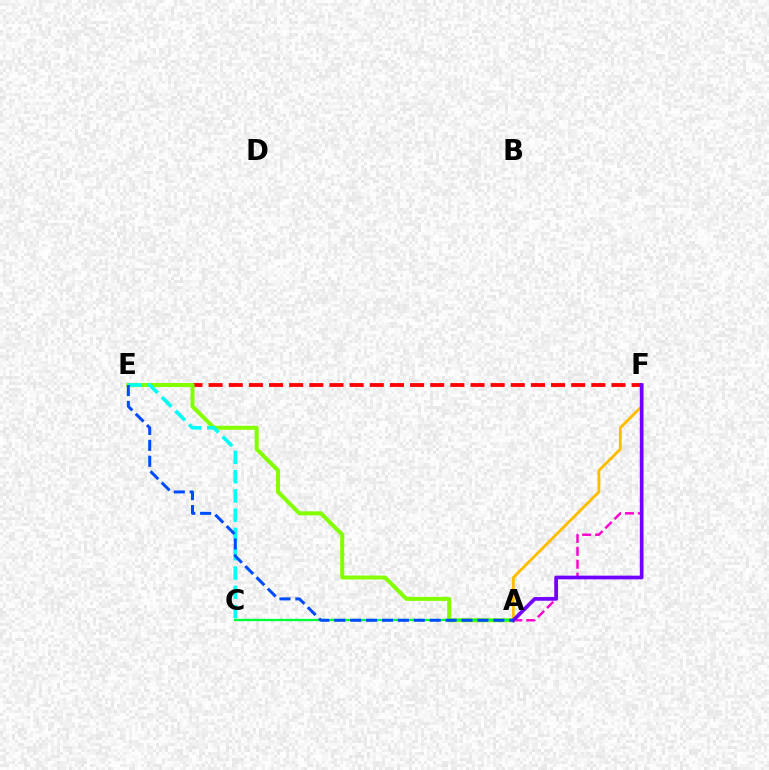{('E', 'F'): [{'color': '#ff0000', 'line_style': 'dashed', 'thickness': 2.74}], ('A', 'F'): [{'color': '#ff00cf', 'line_style': 'dashed', 'thickness': 1.75}, {'color': '#ffbd00', 'line_style': 'solid', 'thickness': 2.06}, {'color': '#7200ff', 'line_style': 'solid', 'thickness': 2.66}], ('A', 'E'): [{'color': '#84ff00', 'line_style': 'solid', 'thickness': 2.89}, {'color': '#004bff', 'line_style': 'dashed', 'thickness': 2.16}], ('A', 'C'): [{'color': '#00ff39', 'line_style': 'solid', 'thickness': 1.64}], ('C', 'E'): [{'color': '#00fff6', 'line_style': 'dashed', 'thickness': 2.62}]}